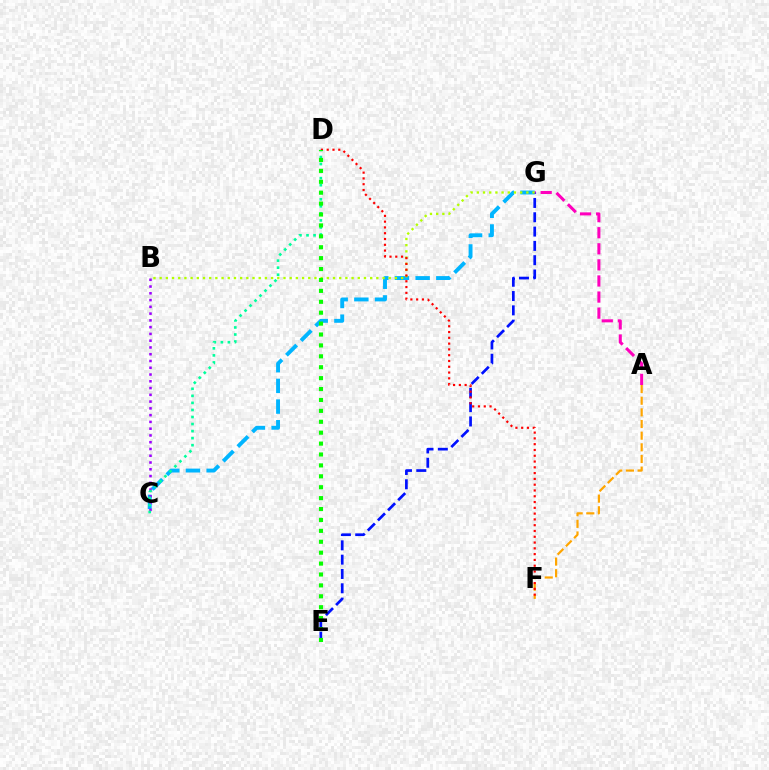{('C', 'G'): [{'color': '#00b5ff', 'line_style': 'dashed', 'thickness': 2.81}], ('B', 'C'): [{'color': '#9b00ff', 'line_style': 'dotted', 'thickness': 1.84}], ('A', 'F'): [{'color': '#ffa500', 'line_style': 'dashed', 'thickness': 1.58}], ('A', 'G'): [{'color': '#ff00bd', 'line_style': 'dashed', 'thickness': 2.18}], ('E', 'G'): [{'color': '#0010ff', 'line_style': 'dashed', 'thickness': 1.94}], ('B', 'G'): [{'color': '#b3ff00', 'line_style': 'dotted', 'thickness': 1.68}], ('C', 'D'): [{'color': '#00ff9d', 'line_style': 'dotted', 'thickness': 1.91}], ('D', 'F'): [{'color': '#ff0000', 'line_style': 'dotted', 'thickness': 1.57}], ('D', 'E'): [{'color': '#08ff00', 'line_style': 'dotted', 'thickness': 2.96}]}